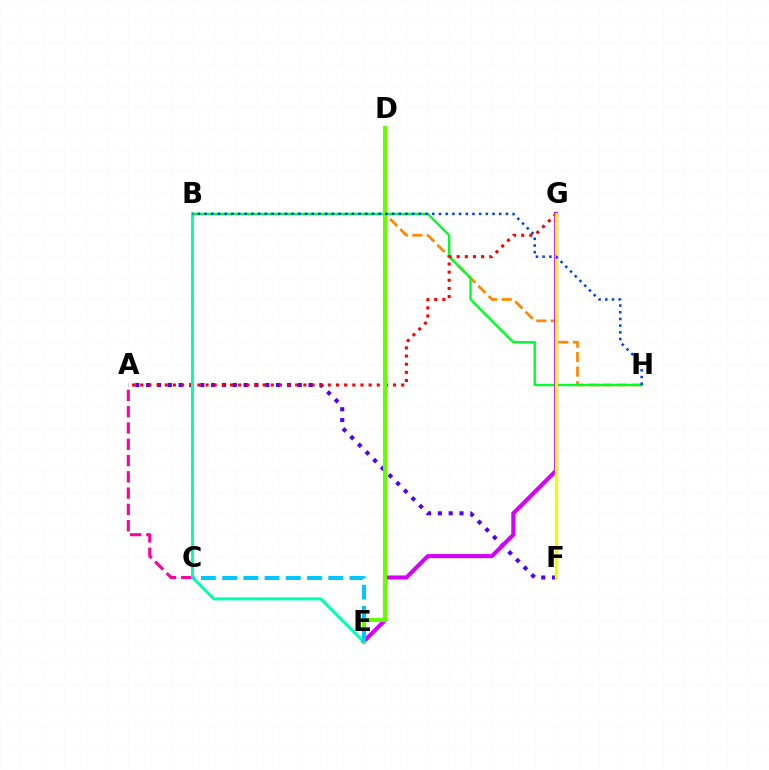{('D', 'H'): [{'color': '#ff8800', 'line_style': 'dashed', 'thickness': 1.97}], ('A', 'F'): [{'color': '#4f00ff', 'line_style': 'dotted', 'thickness': 2.94}], ('B', 'H'): [{'color': '#00ff27', 'line_style': 'solid', 'thickness': 1.71}, {'color': '#003fff', 'line_style': 'dotted', 'thickness': 1.82}], ('E', 'G'): [{'color': '#d600ff', 'line_style': 'solid', 'thickness': 2.95}], ('A', 'G'): [{'color': '#ff0000', 'line_style': 'dotted', 'thickness': 2.22}], ('D', 'E'): [{'color': '#66ff00', 'line_style': 'solid', 'thickness': 2.92}], ('A', 'C'): [{'color': '#ff00a0', 'line_style': 'dashed', 'thickness': 2.21}], ('B', 'E'): [{'color': '#00ffaf', 'line_style': 'solid', 'thickness': 2.17}], ('F', 'G'): [{'color': '#eeff00', 'line_style': 'solid', 'thickness': 2.32}], ('C', 'E'): [{'color': '#00c7ff', 'line_style': 'dashed', 'thickness': 2.88}]}